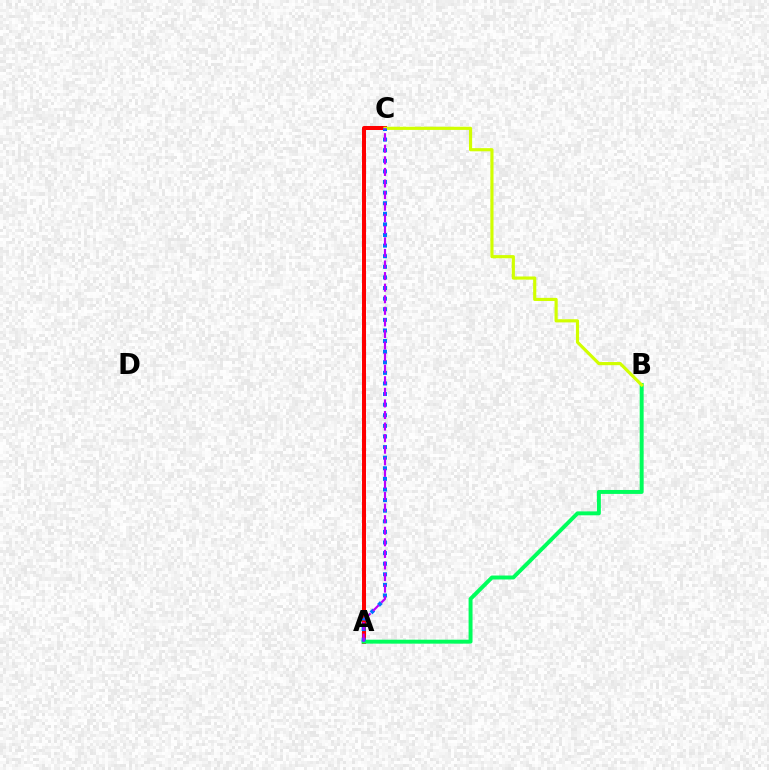{('A', 'C'): [{'color': '#ff0000', 'line_style': 'solid', 'thickness': 2.89}, {'color': '#0074ff', 'line_style': 'dotted', 'thickness': 2.88}, {'color': '#b900ff', 'line_style': 'dashed', 'thickness': 1.57}], ('A', 'B'): [{'color': '#00ff5c', 'line_style': 'solid', 'thickness': 2.84}], ('B', 'C'): [{'color': '#d1ff00', 'line_style': 'solid', 'thickness': 2.27}]}